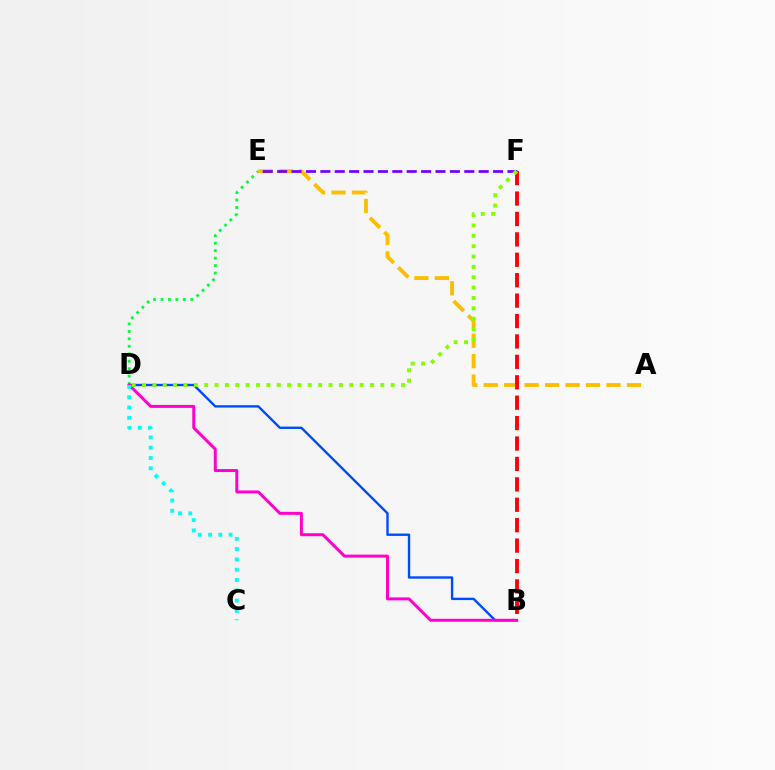{('B', 'D'): [{'color': '#004bff', 'line_style': 'solid', 'thickness': 1.72}, {'color': '#ff00cf', 'line_style': 'solid', 'thickness': 2.14}], ('D', 'E'): [{'color': '#00ff39', 'line_style': 'dotted', 'thickness': 2.03}], ('A', 'E'): [{'color': '#ffbd00', 'line_style': 'dashed', 'thickness': 2.78}], ('B', 'F'): [{'color': '#ff0000', 'line_style': 'dashed', 'thickness': 2.77}], ('E', 'F'): [{'color': '#7200ff', 'line_style': 'dashed', 'thickness': 1.96}], ('C', 'D'): [{'color': '#00fff6', 'line_style': 'dotted', 'thickness': 2.8}], ('D', 'F'): [{'color': '#84ff00', 'line_style': 'dotted', 'thickness': 2.81}]}